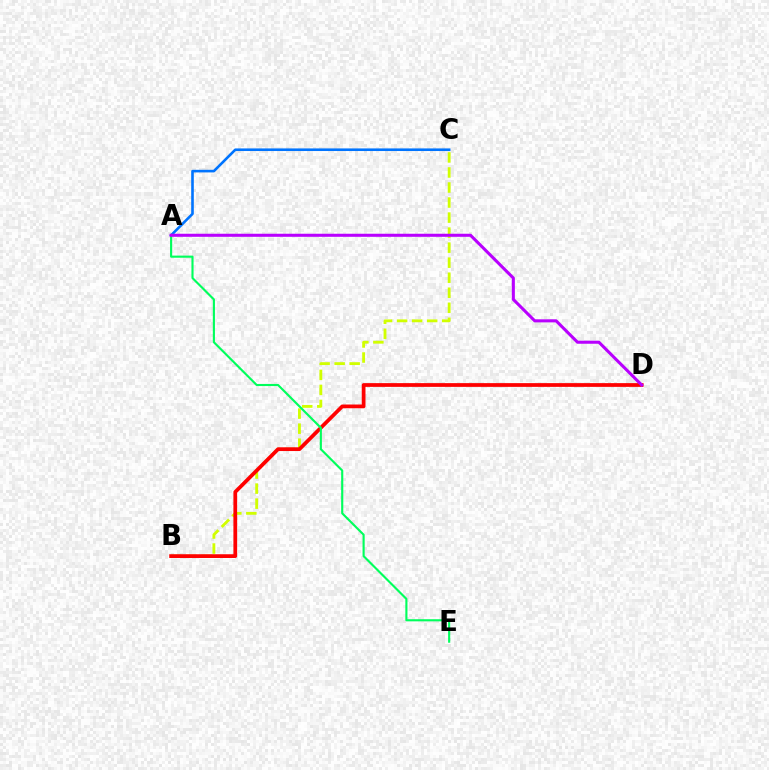{('B', 'C'): [{'color': '#d1ff00', 'line_style': 'dashed', 'thickness': 2.04}], ('B', 'D'): [{'color': '#ff0000', 'line_style': 'solid', 'thickness': 2.7}], ('A', 'C'): [{'color': '#0074ff', 'line_style': 'solid', 'thickness': 1.88}], ('A', 'E'): [{'color': '#00ff5c', 'line_style': 'solid', 'thickness': 1.53}], ('A', 'D'): [{'color': '#b900ff', 'line_style': 'solid', 'thickness': 2.21}]}